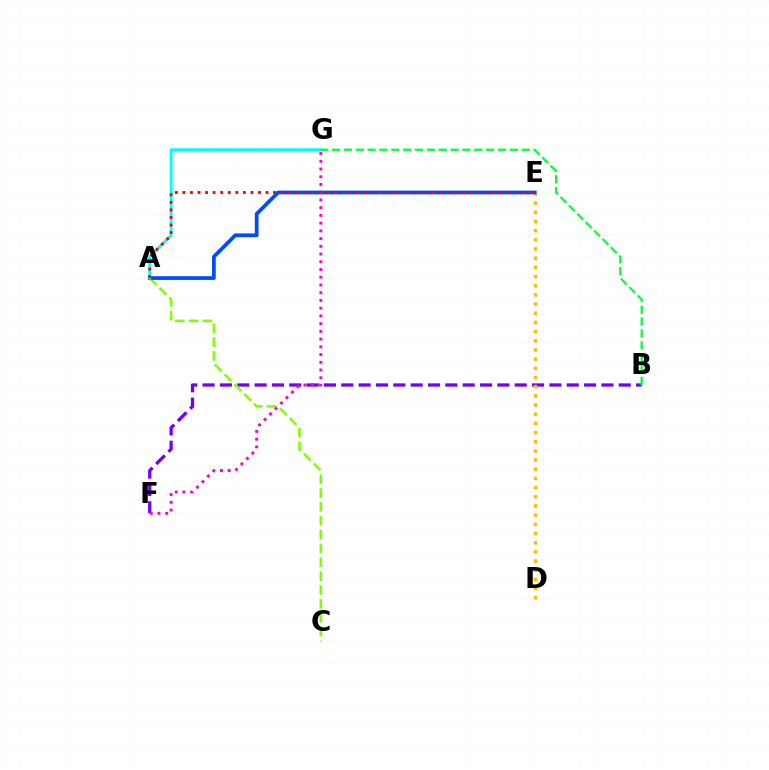{('B', 'F'): [{'color': '#7200ff', 'line_style': 'dashed', 'thickness': 2.36}], ('A', 'C'): [{'color': '#84ff00', 'line_style': 'dashed', 'thickness': 1.88}], ('D', 'E'): [{'color': '#ffbd00', 'line_style': 'dotted', 'thickness': 2.49}], ('A', 'E'): [{'color': '#004bff', 'line_style': 'solid', 'thickness': 2.69}, {'color': '#ff0000', 'line_style': 'dotted', 'thickness': 2.05}], ('F', 'G'): [{'color': '#ff00cf', 'line_style': 'dotted', 'thickness': 2.1}], ('A', 'G'): [{'color': '#00fff6', 'line_style': 'solid', 'thickness': 2.07}], ('B', 'G'): [{'color': '#00ff39', 'line_style': 'dashed', 'thickness': 1.61}]}